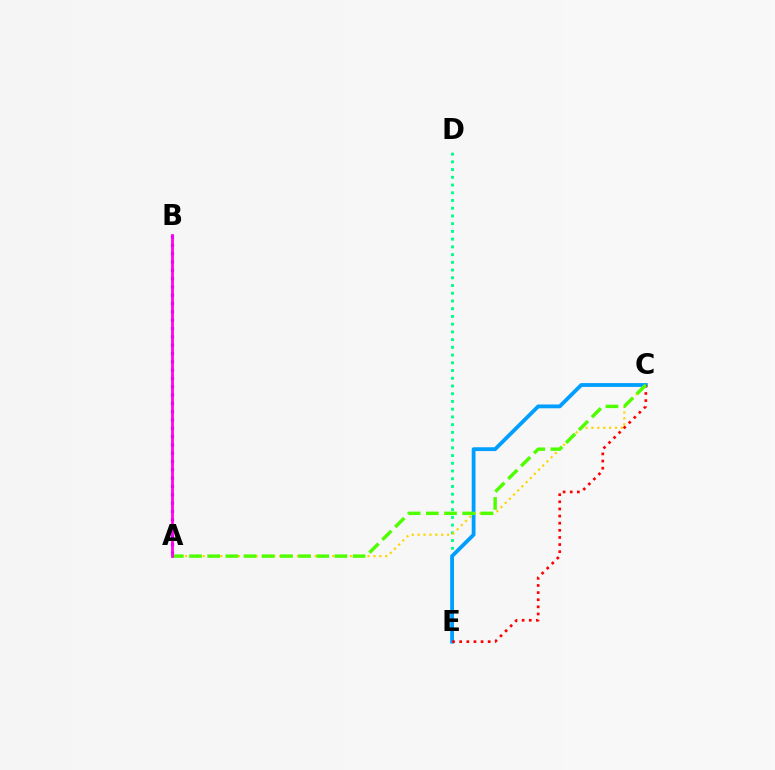{('D', 'E'): [{'color': '#00ff86', 'line_style': 'dotted', 'thickness': 2.1}], ('A', 'B'): [{'color': '#3700ff', 'line_style': 'dotted', 'thickness': 2.26}, {'color': '#ff00ed', 'line_style': 'solid', 'thickness': 2.0}], ('C', 'E'): [{'color': '#009eff', 'line_style': 'solid', 'thickness': 2.74}, {'color': '#ff0000', 'line_style': 'dotted', 'thickness': 1.94}], ('A', 'C'): [{'color': '#ffd500', 'line_style': 'dotted', 'thickness': 1.6}, {'color': '#4fff00', 'line_style': 'dashed', 'thickness': 2.47}]}